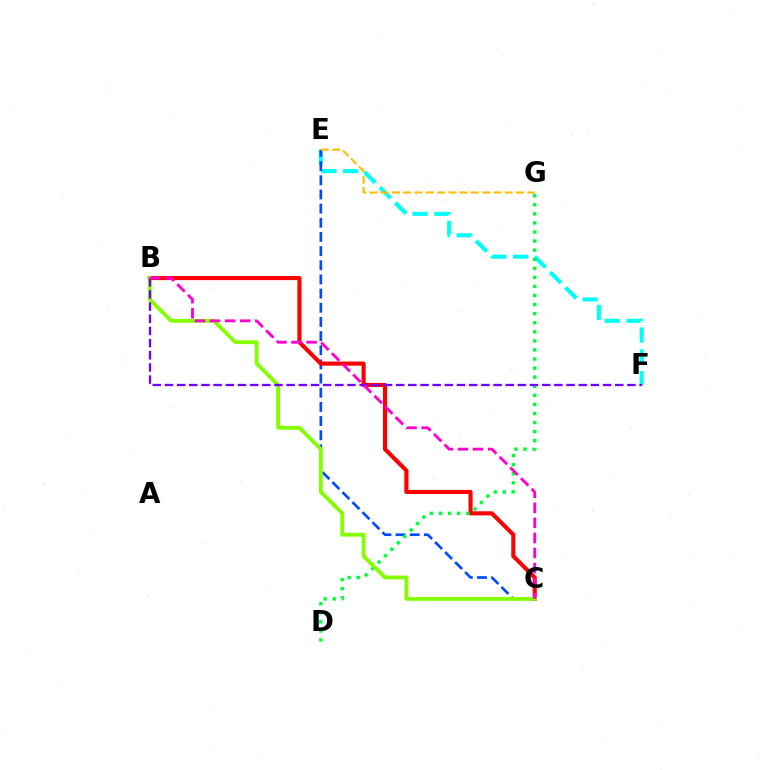{('E', 'F'): [{'color': '#00fff6', 'line_style': 'dashed', 'thickness': 2.96}], ('C', 'E'): [{'color': '#004bff', 'line_style': 'dashed', 'thickness': 1.92}], ('B', 'C'): [{'color': '#ff0000', 'line_style': 'solid', 'thickness': 2.96}, {'color': '#84ff00', 'line_style': 'solid', 'thickness': 2.76}, {'color': '#ff00cf', 'line_style': 'dashed', 'thickness': 2.04}], ('D', 'G'): [{'color': '#00ff39', 'line_style': 'dotted', 'thickness': 2.47}], ('E', 'G'): [{'color': '#ffbd00', 'line_style': 'dashed', 'thickness': 1.53}], ('B', 'F'): [{'color': '#7200ff', 'line_style': 'dashed', 'thickness': 1.65}]}